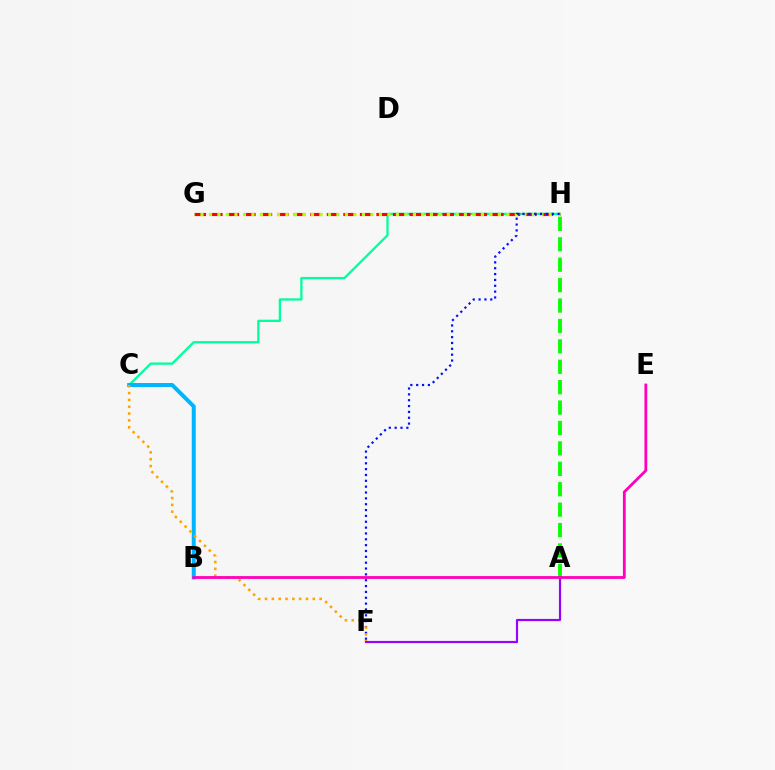{('C', 'H'): [{'color': '#00ff9d', 'line_style': 'solid', 'thickness': 1.64}], ('G', 'H'): [{'color': '#ff0000', 'line_style': 'dashed', 'thickness': 2.25}, {'color': '#b3ff00', 'line_style': 'dotted', 'thickness': 2.31}], ('B', 'C'): [{'color': '#00b5ff', 'line_style': 'solid', 'thickness': 2.86}], ('F', 'H'): [{'color': '#0010ff', 'line_style': 'dotted', 'thickness': 1.59}], ('C', 'F'): [{'color': '#ffa500', 'line_style': 'dotted', 'thickness': 1.85}], ('A', 'F'): [{'color': '#9b00ff', 'line_style': 'solid', 'thickness': 1.56}], ('A', 'H'): [{'color': '#08ff00', 'line_style': 'dashed', 'thickness': 2.77}], ('B', 'E'): [{'color': '#ff00bd', 'line_style': 'solid', 'thickness': 2.01}]}